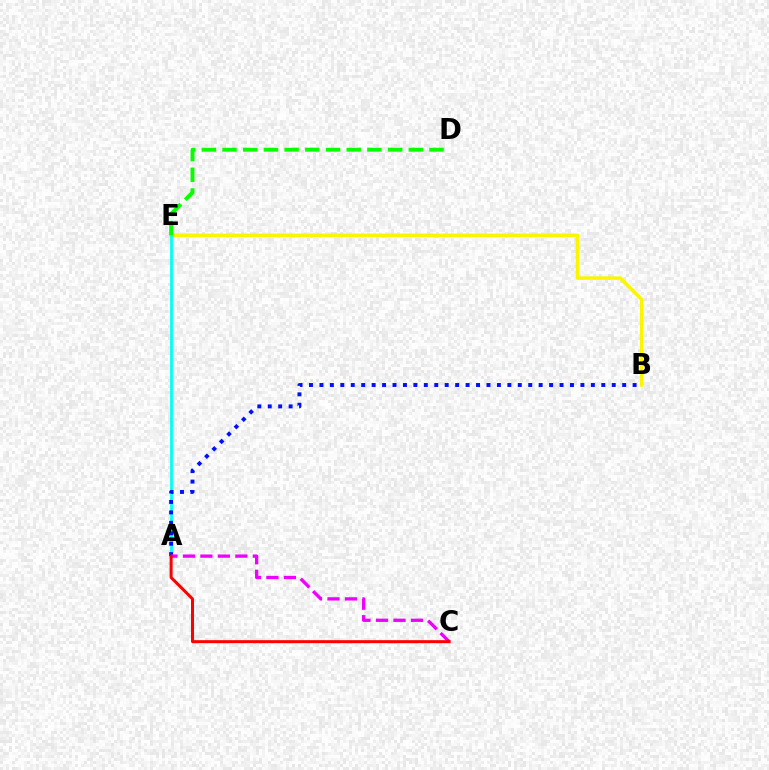{('B', 'E'): [{'color': '#fcf500', 'line_style': 'solid', 'thickness': 2.49}], ('A', 'E'): [{'color': '#00fff6', 'line_style': 'solid', 'thickness': 2.0}], ('A', 'B'): [{'color': '#0010ff', 'line_style': 'dotted', 'thickness': 2.84}], ('D', 'E'): [{'color': '#08ff00', 'line_style': 'dashed', 'thickness': 2.81}], ('A', 'C'): [{'color': '#ee00ff', 'line_style': 'dashed', 'thickness': 2.37}, {'color': '#ff0000', 'line_style': 'solid', 'thickness': 2.16}]}